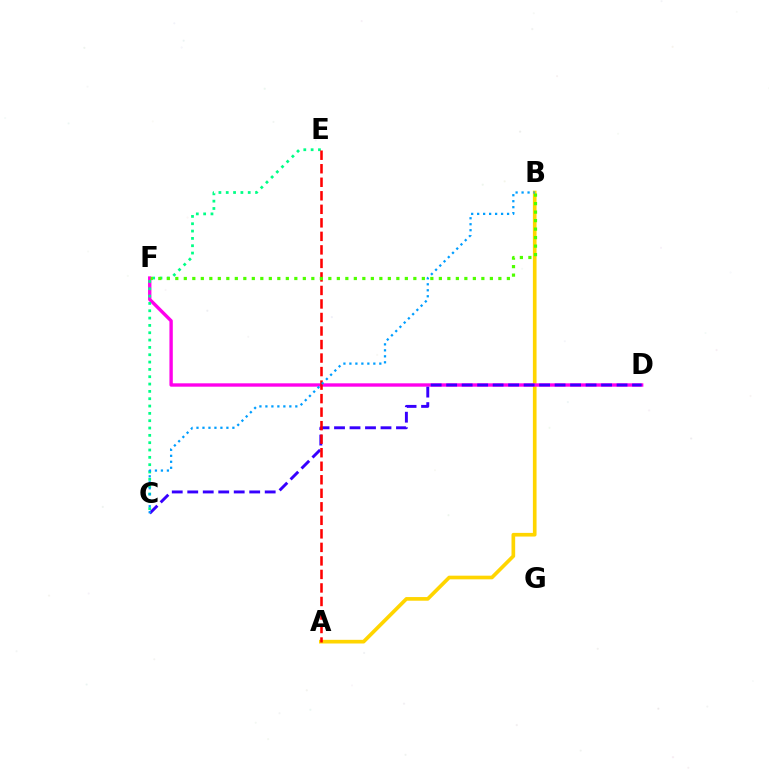{('A', 'B'): [{'color': '#ffd500', 'line_style': 'solid', 'thickness': 2.64}], ('D', 'F'): [{'color': '#ff00ed', 'line_style': 'solid', 'thickness': 2.43}], ('C', 'E'): [{'color': '#00ff86', 'line_style': 'dotted', 'thickness': 1.99}], ('C', 'D'): [{'color': '#3700ff', 'line_style': 'dashed', 'thickness': 2.1}], ('A', 'E'): [{'color': '#ff0000', 'line_style': 'dashed', 'thickness': 1.84}], ('B', 'F'): [{'color': '#4fff00', 'line_style': 'dotted', 'thickness': 2.31}], ('B', 'C'): [{'color': '#009eff', 'line_style': 'dotted', 'thickness': 1.63}]}